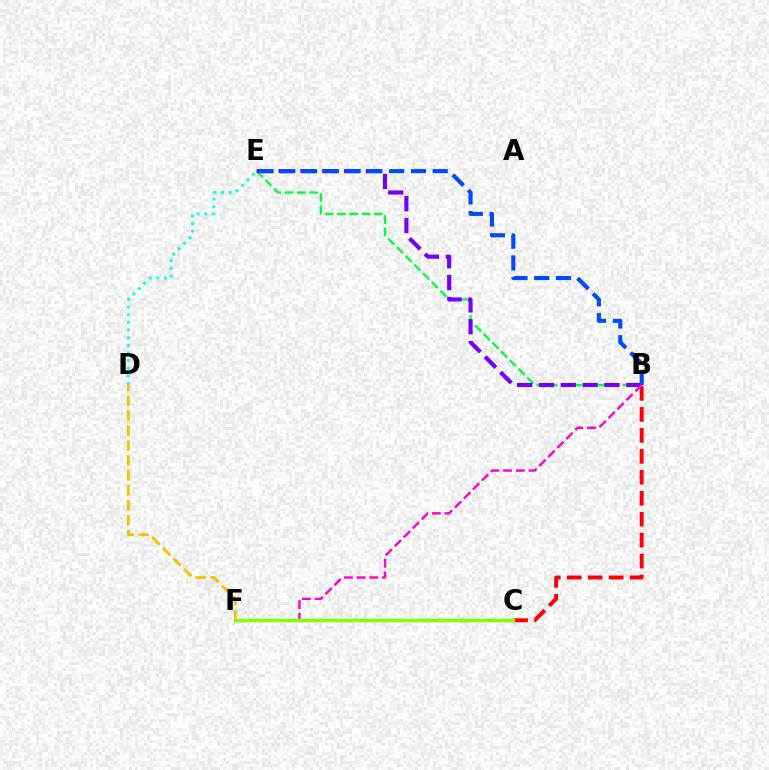{('B', 'E'): [{'color': '#00ff39', 'line_style': 'dashed', 'thickness': 1.67}, {'color': '#7200ff', 'line_style': 'dashed', 'thickness': 2.97}, {'color': '#004bff', 'line_style': 'dashed', 'thickness': 2.96}], ('D', 'F'): [{'color': '#ffbd00', 'line_style': 'dashed', 'thickness': 2.03}], ('B', 'C'): [{'color': '#ff0000', 'line_style': 'dashed', 'thickness': 2.85}], ('B', 'F'): [{'color': '#ff00cf', 'line_style': 'dashed', 'thickness': 1.73}], ('C', 'F'): [{'color': '#84ff00', 'line_style': 'solid', 'thickness': 2.49}], ('D', 'E'): [{'color': '#00fff6', 'line_style': 'dotted', 'thickness': 2.08}]}